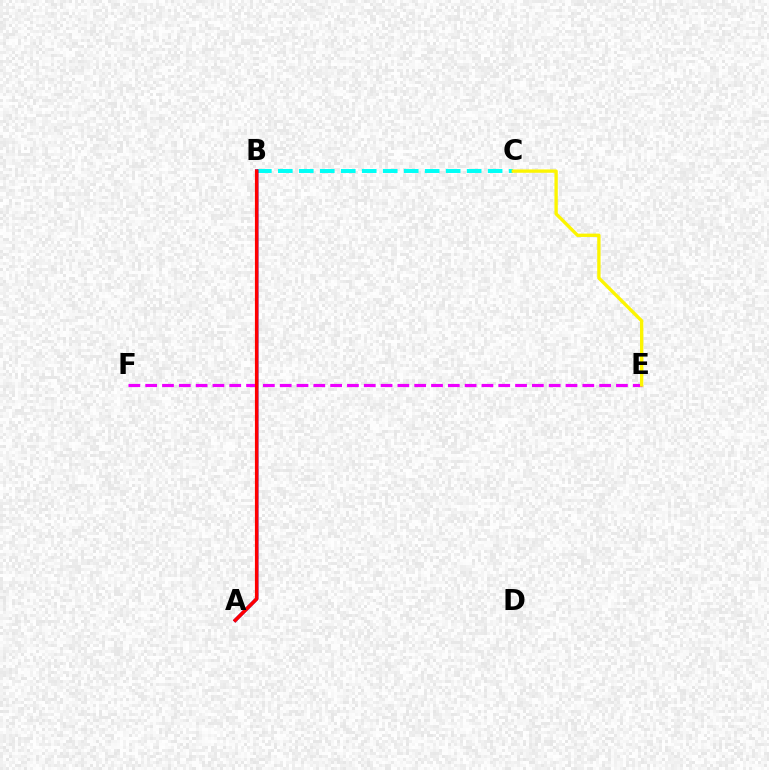{('E', 'F'): [{'color': '#ee00ff', 'line_style': 'dashed', 'thickness': 2.28}], ('B', 'C'): [{'color': '#00fff6', 'line_style': 'dashed', 'thickness': 2.85}], ('A', 'B'): [{'color': '#08ff00', 'line_style': 'dotted', 'thickness': 1.68}, {'color': '#0010ff', 'line_style': 'solid', 'thickness': 2.39}, {'color': '#ff0000', 'line_style': 'solid', 'thickness': 2.52}], ('C', 'E'): [{'color': '#fcf500', 'line_style': 'solid', 'thickness': 2.4}]}